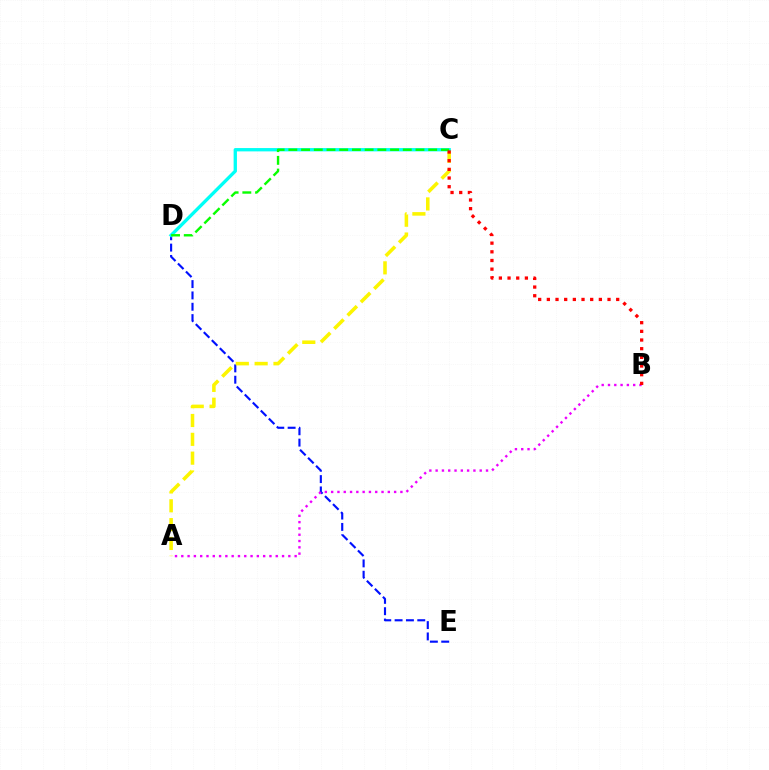{('D', 'E'): [{'color': '#0010ff', 'line_style': 'dashed', 'thickness': 1.54}], ('A', 'C'): [{'color': '#fcf500', 'line_style': 'dashed', 'thickness': 2.56}], ('C', 'D'): [{'color': '#00fff6', 'line_style': 'solid', 'thickness': 2.39}, {'color': '#08ff00', 'line_style': 'dashed', 'thickness': 1.73}], ('A', 'B'): [{'color': '#ee00ff', 'line_style': 'dotted', 'thickness': 1.71}], ('B', 'C'): [{'color': '#ff0000', 'line_style': 'dotted', 'thickness': 2.36}]}